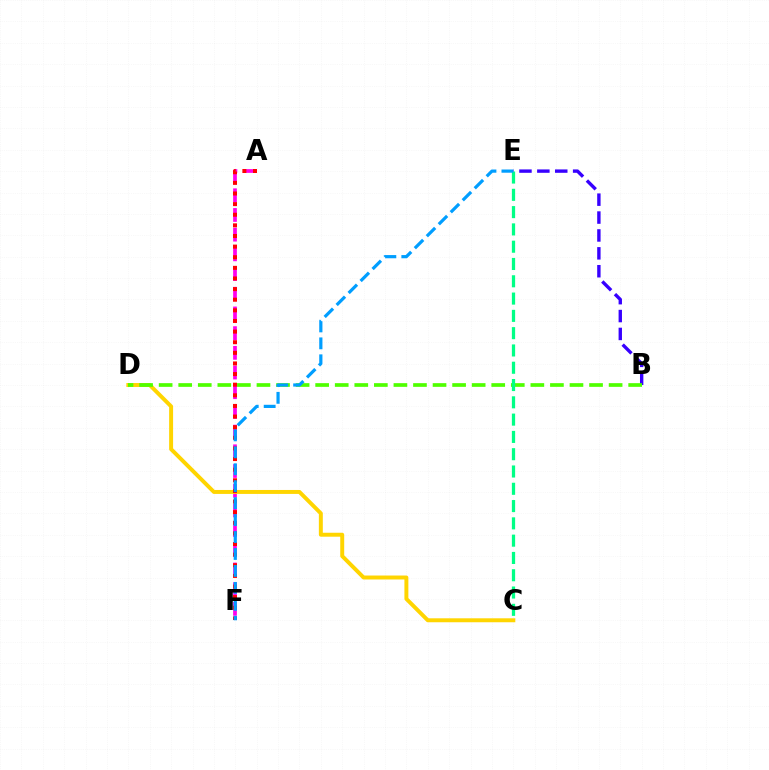{('A', 'F'): [{'color': '#ff00ed', 'line_style': 'dashed', 'thickness': 2.68}, {'color': '#ff0000', 'line_style': 'dotted', 'thickness': 2.89}], ('C', 'D'): [{'color': '#ffd500', 'line_style': 'solid', 'thickness': 2.85}], ('B', 'E'): [{'color': '#3700ff', 'line_style': 'dashed', 'thickness': 2.43}], ('B', 'D'): [{'color': '#4fff00', 'line_style': 'dashed', 'thickness': 2.66}], ('C', 'E'): [{'color': '#00ff86', 'line_style': 'dashed', 'thickness': 2.35}], ('E', 'F'): [{'color': '#009eff', 'line_style': 'dashed', 'thickness': 2.3}]}